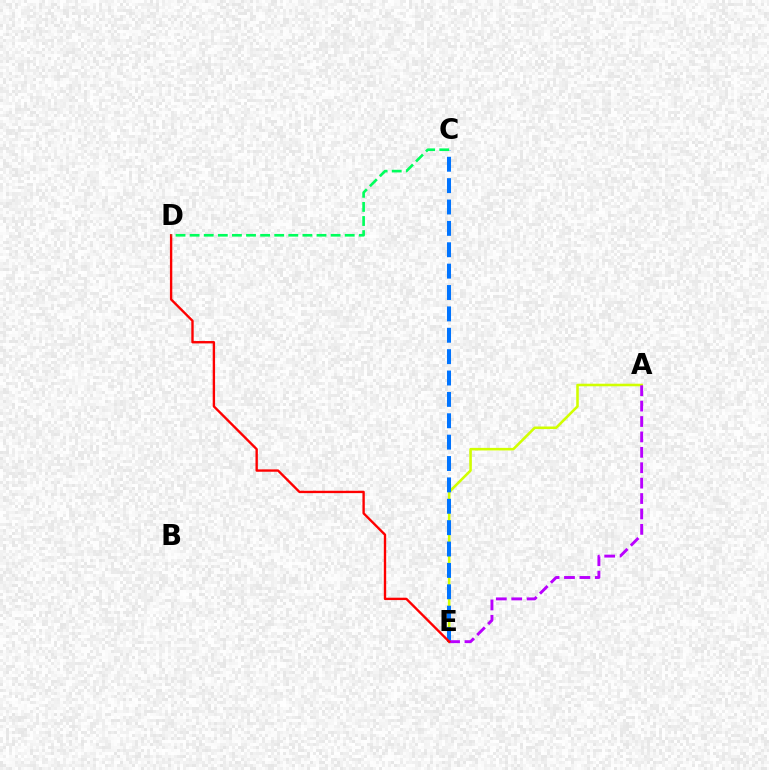{('A', 'E'): [{'color': '#d1ff00', 'line_style': 'solid', 'thickness': 1.85}, {'color': '#b900ff', 'line_style': 'dashed', 'thickness': 2.09}], ('C', 'E'): [{'color': '#0074ff', 'line_style': 'dashed', 'thickness': 2.9}], ('D', 'E'): [{'color': '#ff0000', 'line_style': 'solid', 'thickness': 1.71}], ('C', 'D'): [{'color': '#00ff5c', 'line_style': 'dashed', 'thickness': 1.91}]}